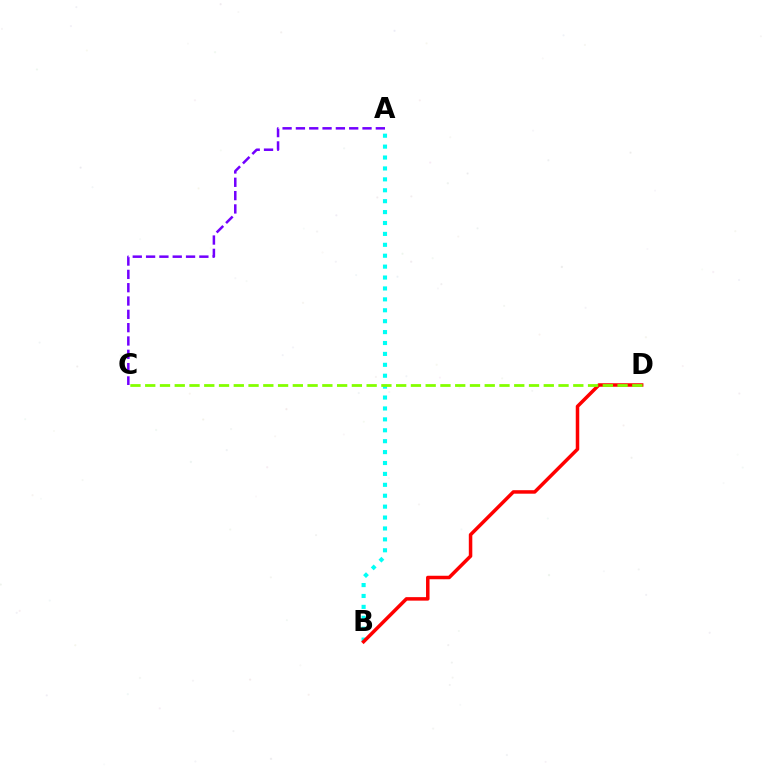{('A', 'B'): [{'color': '#00fff6', 'line_style': 'dotted', 'thickness': 2.96}], ('B', 'D'): [{'color': '#ff0000', 'line_style': 'solid', 'thickness': 2.52}], ('A', 'C'): [{'color': '#7200ff', 'line_style': 'dashed', 'thickness': 1.81}], ('C', 'D'): [{'color': '#84ff00', 'line_style': 'dashed', 'thickness': 2.01}]}